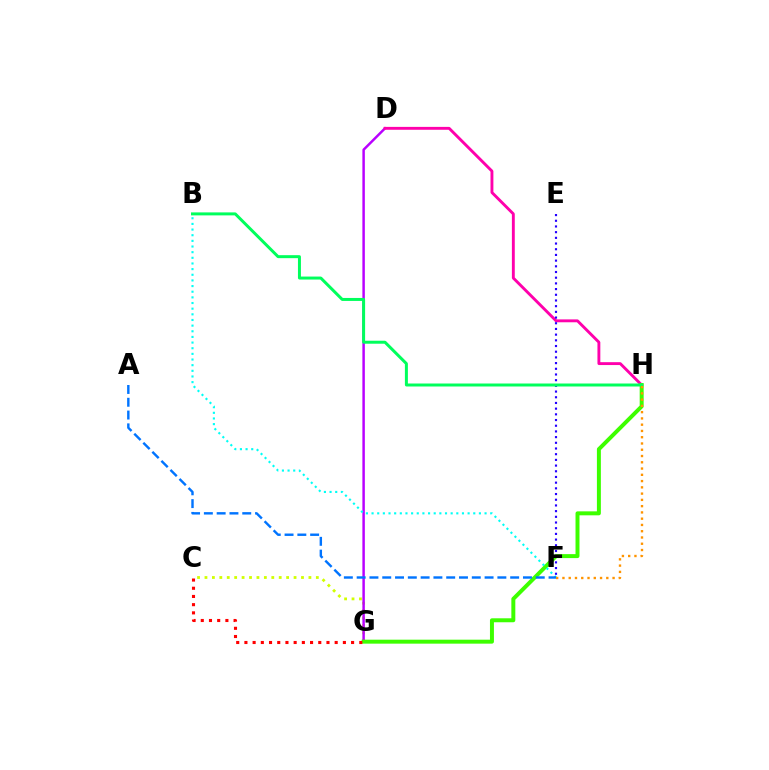{('C', 'G'): [{'color': '#d1ff00', 'line_style': 'dotted', 'thickness': 2.02}, {'color': '#ff0000', 'line_style': 'dotted', 'thickness': 2.23}], ('D', 'G'): [{'color': '#b900ff', 'line_style': 'solid', 'thickness': 1.78}], ('D', 'H'): [{'color': '#ff00ac', 'line_style': 'solid', 'thickness': 2.07}], ('G', 'H'): [{'color': '#3dff00', 'line_style': 'solid', 'thickness': 2.86}], ('E', 'F'): [{'color': '#2500ff', 'line_style': 'dotted', 'thickness': 1.55}], ('B', 'F'): [{'color': '#00fff6', 'line_style': 'dotted', 'thickness': 1.54}], ('A', 'F'): [{'color': '#0074ff', 'line_style': 'dashed', 'thickness': 1.74}], ('B', 'H'): [{'color': '#00ff5c', 'line_style': 'solid', 'thickness': 2.15}], ('F', 'H'): [{'color': '#ff9400', 'line_style': 'dotted', 'thickness': 1.7}]}